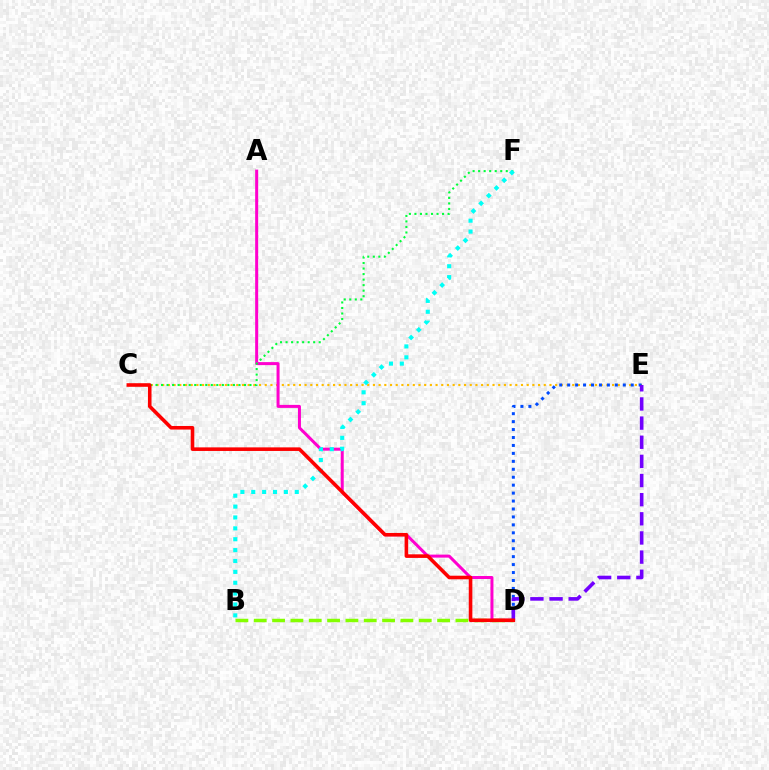{('C', 'E'): [{'color': '#ffbd00', 'line_style': 'dotted', 'thickness': 1.55}], ('B', 'D'): [{'color': '#84ff00', 'line_style': 'dashed', 'thickness': 2.49}], ('D', 'E'): [{'color': '#004bff', 'line_style': 'dotted', 'thickness': 2.16}, {'color': '#7200ff', 'line_style': 'dashed', 'thickness': 2.6}], ('A', 'D'): [{'color': '#ff00cf', 'line_style': 'solid', 'thickness': 2.17}], ('C', 'F'): [{'color': '#00ff39', 'line_style': 'dotted', 'thickness': 1.5}], ('B', 'F'): [{'color': '#00fff6', 'line_style': 'dotted', 'thickness': 2.96}], ('C', 'D'): [{'color': '#ff0000', 'line_style': 'solid', 'thickness': 2.58}]}